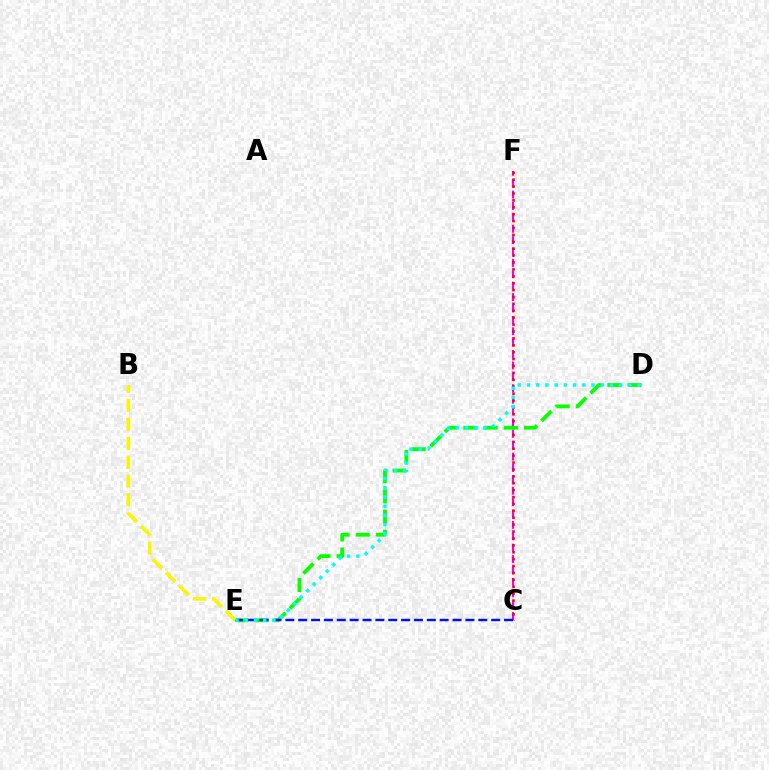{('C', 'F'): [{'color': '#ee00ff', 'line_style': 'dashed', 'thickness': 1.55}, {'color': '#ff0000', 'line_style': 'dotted', 'thickness': 1.87}], ('D', 'E'): [{'color': '#08ff00', 'line_style': 'dashed', 'thickness': 2.75}, {'color': '#00fff6', 'line_style': 'dotted', 'thickness': 2.5}], ('C', 'E'): [{'color': '#0010ff', 'line_style': 'dashed', 'thickness': 1.75}], ('B', 'E'): [{'color': '#fcf500', 'line_style': 'dashed', 'thickness': 2.57}]}